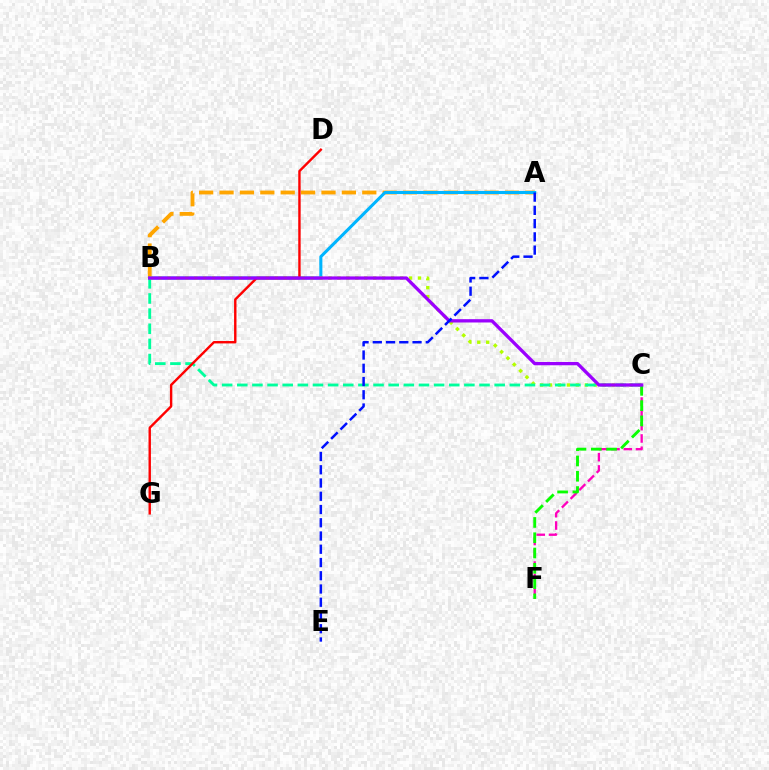{('C', 'F'): [{'color': '#ff00bd', 'line_style': 'dashed', 'thickness': 1.67}, {'color': '#08ff00', 'line_style': 'dashed', 'thickness': 2.08}], ('A', 'B'): [{'color': '#ffa500', 'line_style': 'dashed', 'thickness': 2.77}, {'color': '#00b5ff', 'line_style': 'solid', 'thickness': 2.21}], ('B', 'C'): [{'color': '#b3ff00', 'line_style': 'dotted', 'thickness': 2.43}, {'color': '#00ff9d', 'line_style': 'dashed', 'thickness': 2.06}, {'color': '#9b00ff', 'line_style': 'solid', 'thickness': 2.38}], ('D', 'G'): [{'color': '#ff0000', 'line_style': 'solid', 'thickness': 1.73}], ('A', 'E'): [{'color': '#0010ff', 'line_style': 'dashed', 'thickness': 1.8}]}